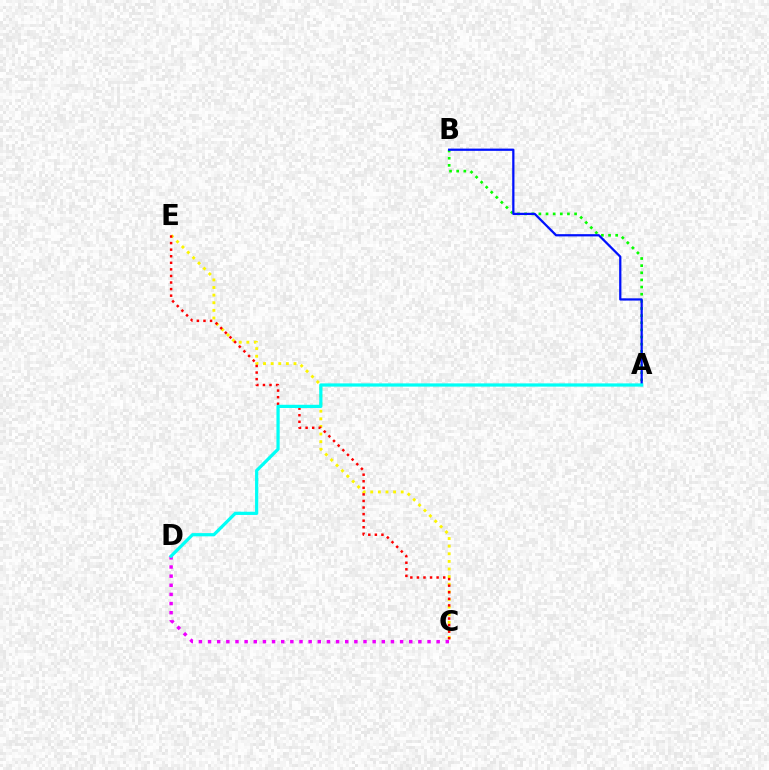{('A', 'B'): [{'color': '#08ff00', 'line_style': 'dotted', 'thickness': 1.94}, {'color': '#0010ff', 'line_style': 'solid', 'thickness': 1.62}], ('C', 'E'): [{'color': '#fcf500', 'line_style': 'dotted', 'thickness': 2.07}, {'color': '#ff0000', 'line_style': 'dotted', 'thickness': 1.79}], ('C', 'D'): [{'color': '#ee00ff', 'line_style': 'dotted', 'thickness': 2.48}], ('A', 'D'): [{'color': '#00fff6', 'line_style': 'solid', 'thickness': 2.32}]}